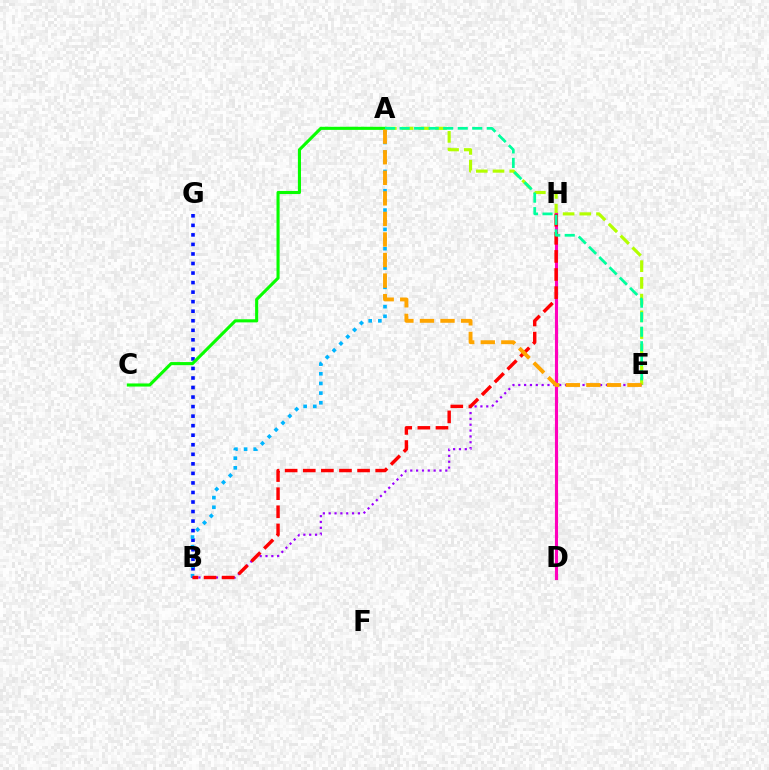{('A', 'E'): [{'color': '#b3ff00', 'line_style': 'dashed', 'thickness': 2.27}, {'color': '#00ff9d', 'line_style': 'dashed', 'thickness': 1.97}, {'color': '#ffa500', 'line_style': 'dashed', 'thickness': 2.79}], ('B', 'G'): [{'color': '#0010ff', 'line_style': 'dotted', 'thickness': 2.59}], ('A', 'C'): [{'color': '#08ff00', 'line_style': 'solid', 'thickness': 2.23}], ('D', 'H'): [{'color': '#ff00bd', 'line_style': 'solid', 'thickness': 2.26}], ('A', 'B'): [{'color': '#00b5ff', 'line_style': 'dotted', 'thickness': 2.62}], ('B', 'E'): [{'color': '#9b00ff', 'line_style': 'dotted', 'thickness': 1.59}], ('B', 'H'): [{'color': '#ff0000', 'line_style': 'dashed', 'thickness': 2.46}]}